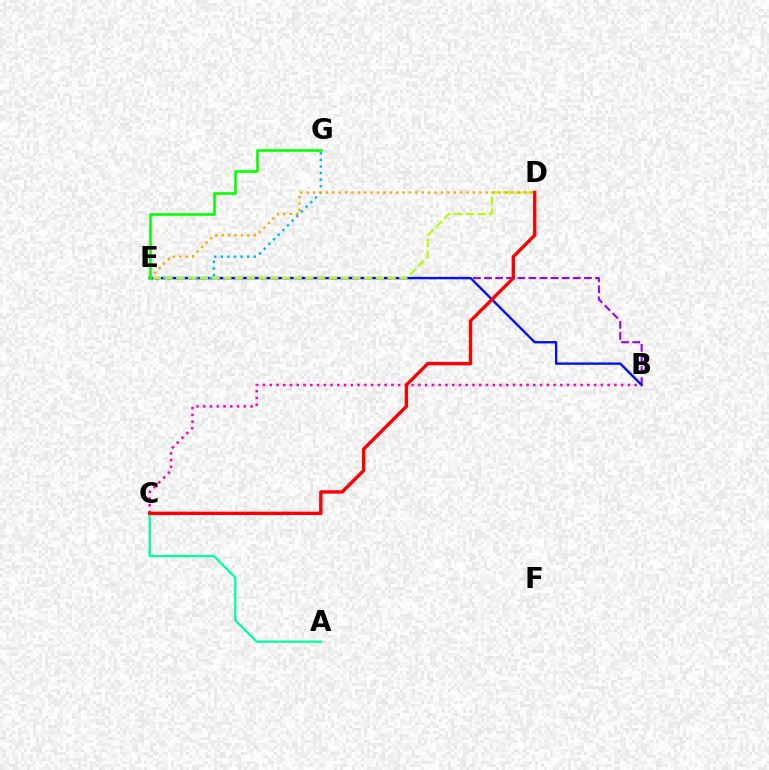{('B', 'E'): [{'color': '#9b00ff', 'line_style': 'dashed', 'thickness': 1.51}, {'color': '#0010ff', 'line_style': 'solid', 'thickness': 1.71}], ('B', 'C'): [{'color': '#ff00bd', 'line_style': 'dotted', 'thickness': 1.84}], ('E', 'G'): [{'color': '#00b5ff', 'line_style': 'dotted', 'thickness': 1.79}, {'color': '#08ff00', 'line_style': 'solid', 'thickness': 1.89}], ('A', 'C'): [{'color': '#00ff9d', 'line_style': 'solid', 'thickness': 1.63}], ('D', 'E'): [{'color': '#b3ff00', 'line_style': 'dashed', 'thickness': 1.59}, {'color': '#ffa500', 'line_style': 'dotted', 'thickness': 1.74}], ('C', 'D'): [{'color': '#ff0000', 'line_style': 'solid', 'thickness': 2.44}]}